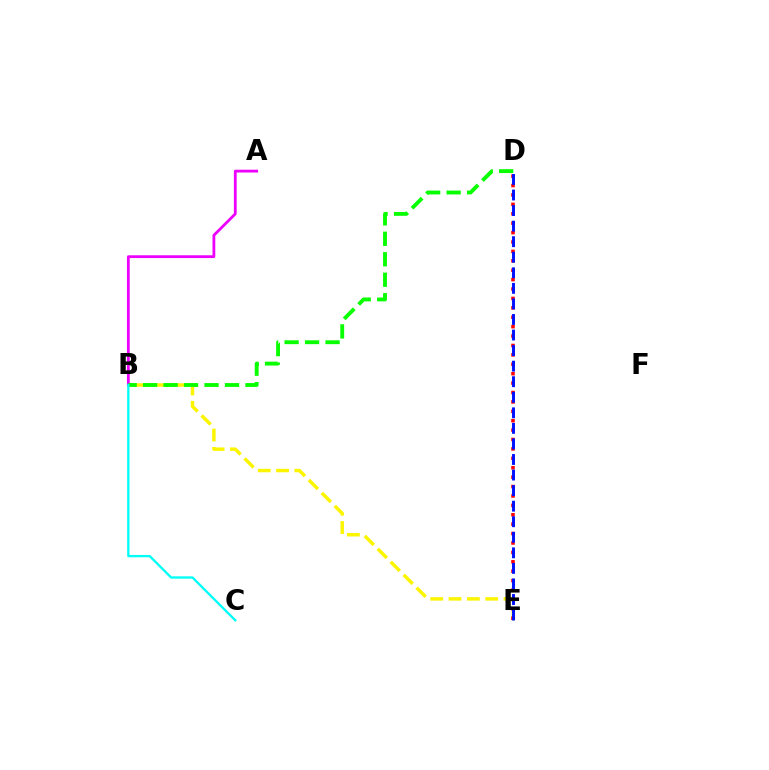{('B', 'E'): [{'color': '#fcf500', 'line_style': 'dashed', 'thickness': 2.49}], ('A', 'B'): [{'color': '#ee00ff', 'line_style': 'solid', 'thickness': 2.01}], ('B', 'D'): [{'color': '#08ff00', 'line_style': 'dashed', 'thickness': 2.78}], ('D', 'E'): [{'color': '#ff0000', 'line_style': 'dotted', 'thickness': 2.56}, {'color': '#0010ff', 'line_style': 'dashed', 'thickness': 2.11}], ('B', 'C'): [{'color': '#00fff6', 'line_style': 'solid', 'thickness': 1.67}]}